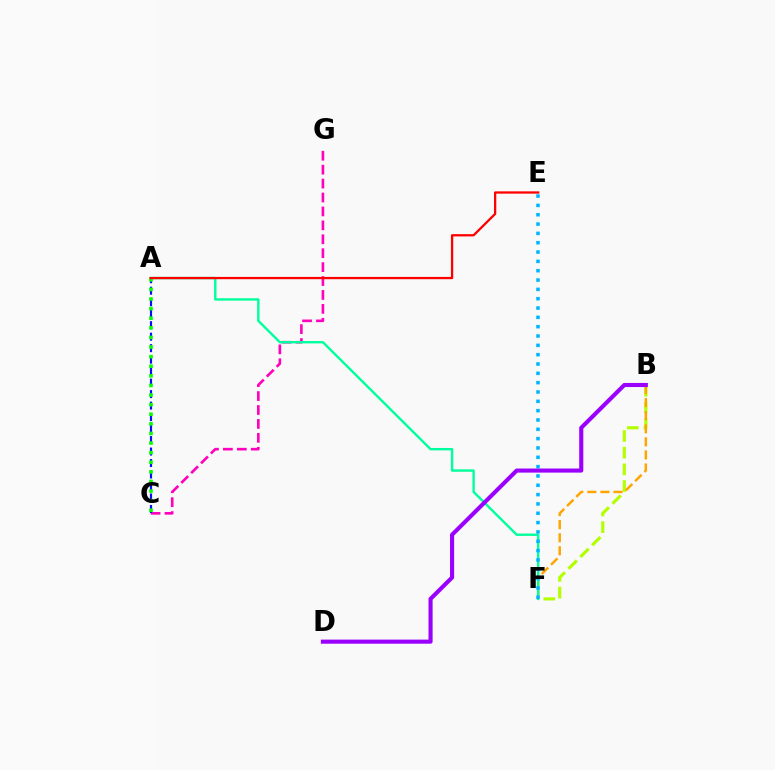{('B', 'F'): [{'color': '#b3ff00', 'line_style': 'dashed', 'thickness': 2.27}, {'color': '#ffa500', 'line_style': 'dashed', 'thickness': 1.78}], ('C', 'G'): [{'color': '#ff00bd', 'line_style': 'dashed', 'thickness': 1.89}], ('A', 'C'): [{'color': '#0010ff', 'line_style': 'dashed', 'thickness': 1.56}, {'color': '#08ff00', 'line_style': 'dotted', 'thickness': 2.61}], ('A', 'F'): [{'color': '#00ff9d', 'line_style': 'solid', 'thickness': 1.72}], ('E', 'F'): [{'color': '#00b5ff', 'line_style': 'dotted', 'thickness': 2.53}], ('B', 'D'): [{'color': '#9b00ff', 'line_style': 'solid', 'thickness': 2.95}], ('A', 'E'): [{'color': '#ff0000', 'line_style': 'solid', 'thickness': 1.65}]}